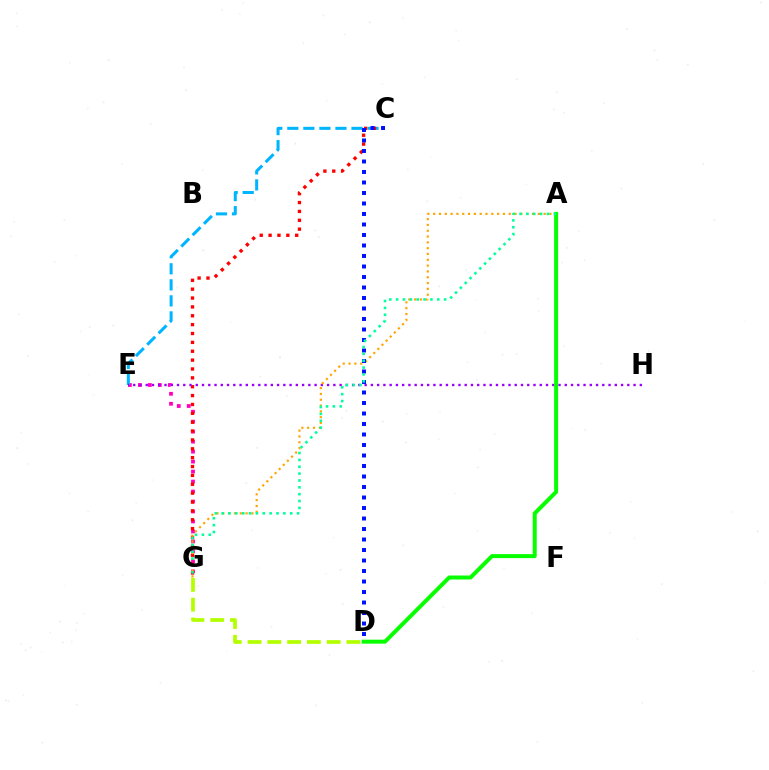{('D', 'G'): [{'color': '#b3ff00', 'line_style': 'dashed', 'thickness': 2.69}], ('E', 'G'): [{'color': '#ff00bd', 'line_style': 'dotted', 'thickness': 2.71}], ('C', 'E'): [{'color': '#00b5ff', 'line_style': 'dashed', 'thickness': 2.18}], ('C', 'G'): [{'color': '#ff0000', 'line_style': 'dotted', 'thickness': 2.41}], ('E', 'H'): [{'color': '#9b00ff', 'line_style': 'dotted', 'thickness': 1.7}], ('A', 'G'): [{'color': '#ffa500', 'line_style': 'dotted', 'thickness': 1.58}, {'color': '#00ff9d', 'line_style': 'dotted', 'thickness': 1.86}], ('A', 'D'): [{'color': '#08ff00', 'line_style': 'solid', 'thickness': 2.87}], ('C', 'D'): [{'color': '#0010ff', 'line_style': 'dotted', 'thickness': 2.85}]}